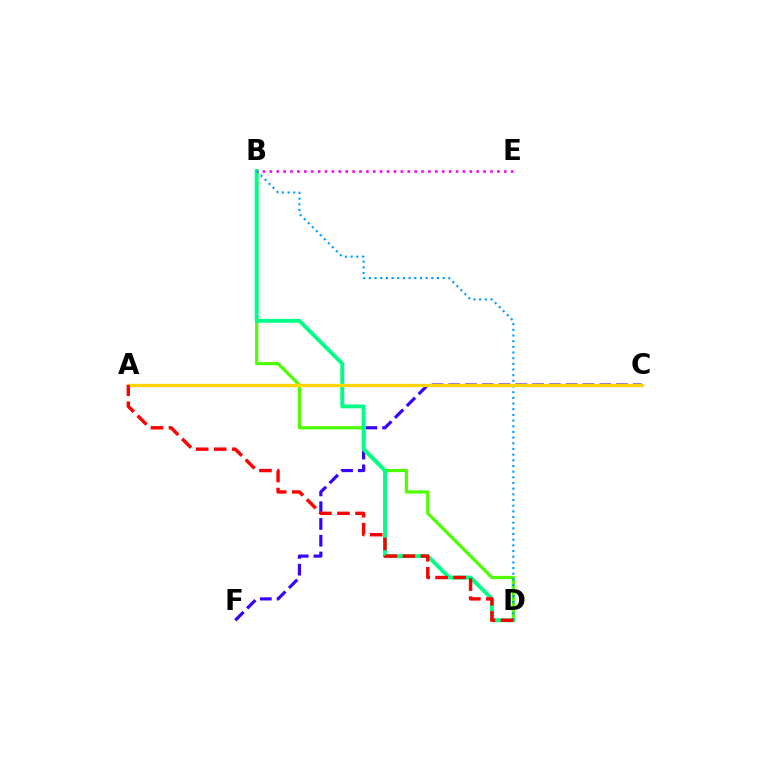{('C', 'F'): [{'color': '#3700ff', 'line_style': 'dashed', 'thickness': 2.28}], ('B', 'D'): [{'color': '#4fff00', 'line_style': 'solid', 'thickness': 2.32}, {'color': '#00ff86', 'line_style': 'solid', 'thickness': 2.8}, {'color': '#009eff', 'line_style': 'dotted', 'thickness': 1.54}], ('A', 'C'): [{'color': '#ffd500', 'line_style': 'solid', 'thickness': 2.38}], ('A', 'D'): [{'color': '#ff0000', 'line_style': 'dashed', 'thickness': 2.45}], ('B', 'E'): [{'color': '#ff00ed', 'line_style': 'dotted', 'thickness': 1.87}]}